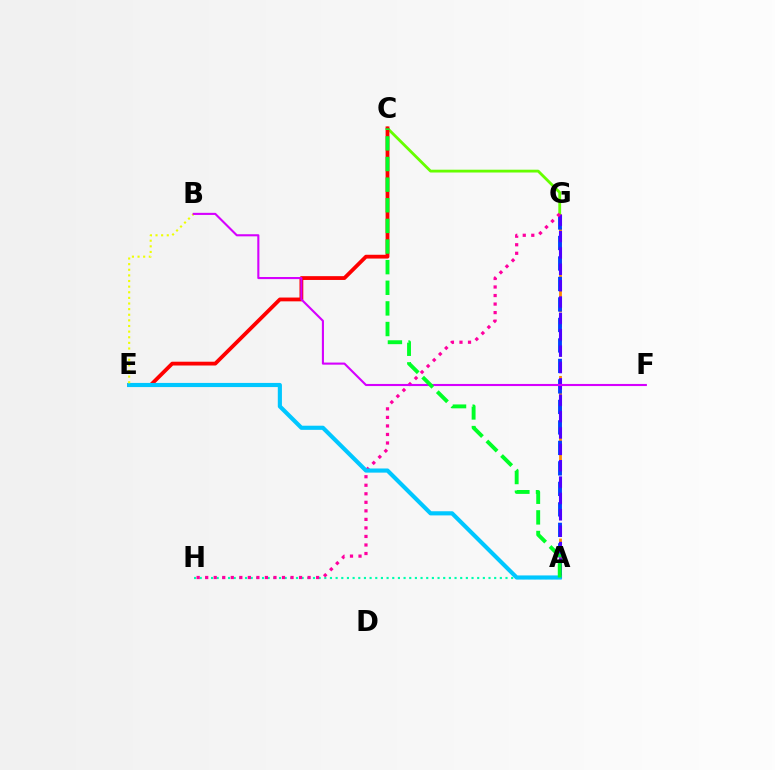{('C', 'G'): [{'color': '#66ff00', 'line_style': 'solid', 'thickness': 2.02}], ('A', 'G'): [{'color': '#ff8800', 'line_style': 'dashed', 'thickness': 2.01}, {'color': '#003fff', 'line_style': 'dashed', 'thickness': 2.78}, {'color': '#4f00ff', 'line_style': 'dashed', 'thickness': 2.22}], ('C', 'E'): [{'color': '#ff0000', 'line_style': 'solid', 'thickness': 2.74}], ('A', 'H'): [{'color': '#00ffaf', 'line_style': 'dotted', 'thickness': 1.54}], ('G', 'H'): [{'color': '#ff00a0', 'line_style': 'dotted', 'thickness': 2.32}], ('A', 'E'): [{'color': '#00c7ff', 'line_style': 'solid', 'thickness': 2.98}], ('B', 'E'): [{'color': '#eeff00', 'line_style': 'dotted', 'thickness': 1.53}], ('B', 'F'): [{'color': '#d600ff', 'line_style': 'solid', 'thickness': 1.52}], ('A', 'C'): [{'color': '#00ff27', 'line_style': 'dashed', 'thickness': 2.8}]}